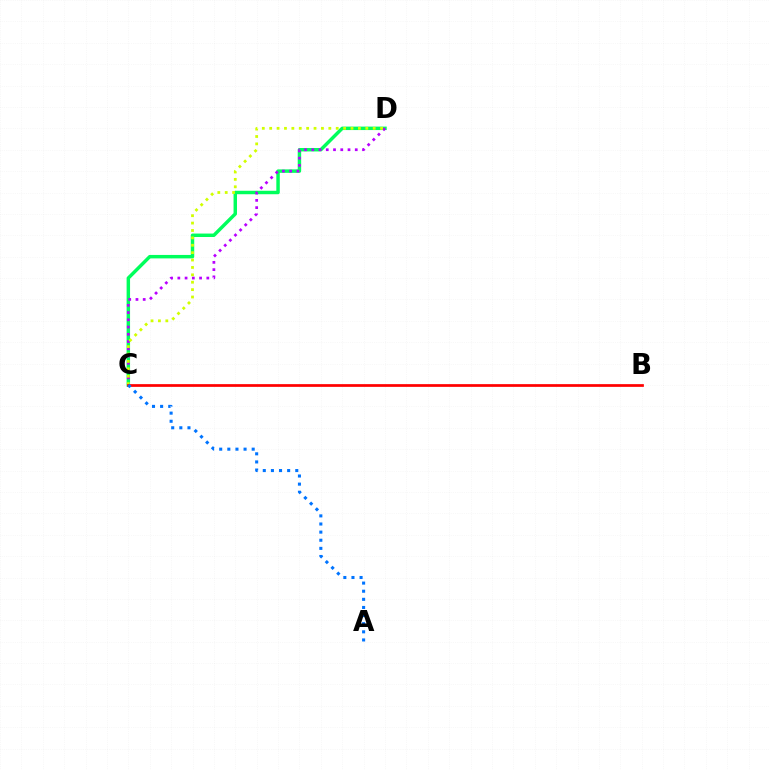{('C', 'D'): [{'color': '#00ff5c', 'line_style': 'solid', 'thickness': 2.49}, {'color': '#b900ff', 'line_style': 'dotted', 'thickness': 1.97}, {'color': '#d1ff00', 'line_style': 'dotted', 'thickness': 2.01}], ('B', 'C'): [{'color': '#ff0000', 'line_style': 'solid', 'thickness': 1.96}], ('A', 'C'): [{'color': '#0074ff', 'line_style': 'dotted', 'thickness': 2.21}]}